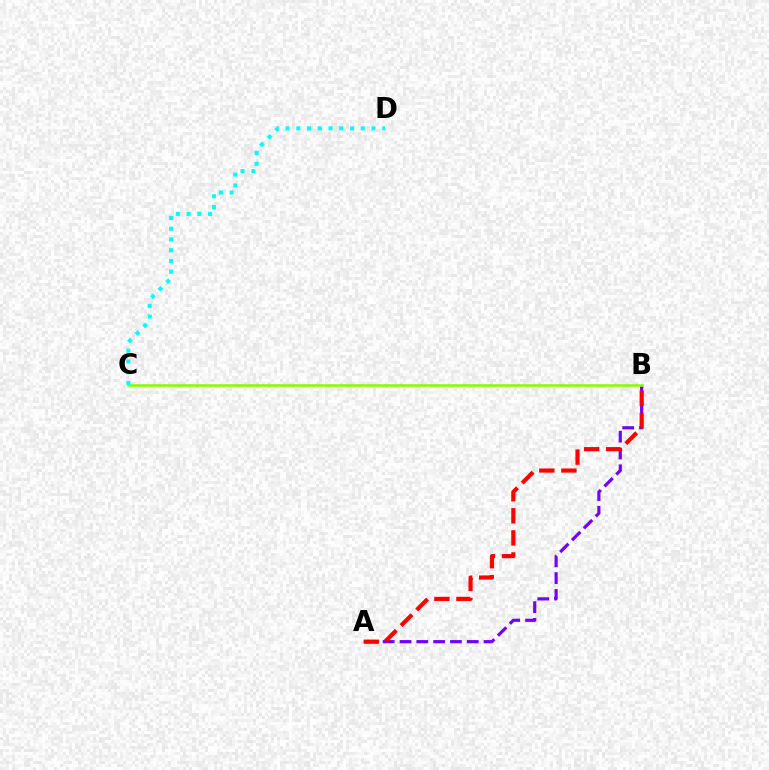{('A', 'B'): [{'color': '#7200ff', 'line_style': 'dashed', 'thickness': 2.28}, {'color': '#ff0000', 'line_style': 'dashed', 'thickness': 3.0}], ('B', 'C'): [{'color': '#84ff00', 'line_style': 'solid', 'thickness': 1.83}], ('C', 'D'): [{'color': '#00fff6', 'line_style': 'dotted', 'thickness': 2.92}]}